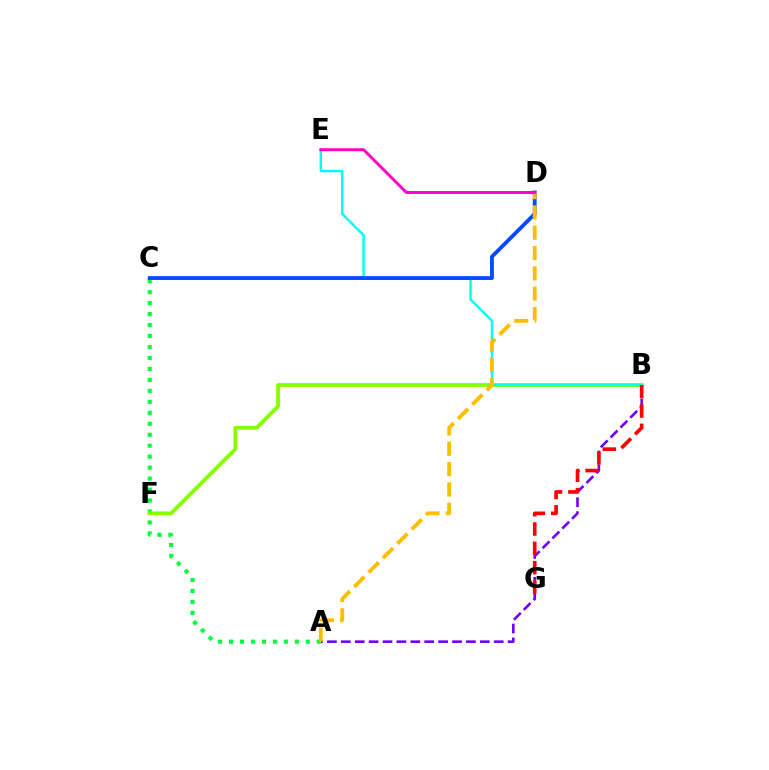{('A', 'B'): [{'color': '#7200ff', 'line_style': 'dashed', 'thickness': 1.89}], ('A', 'C'): [{'color': '#00ff39', 'line_style': 'dotted', 'thickness': 2.98}], ('B', 'F'): [{'color': '#84ff00', 'line_style': 'solid', 'thickness': 2.72}], ('B', 'E'): [{'color': '#00fff6', 'line_style': 'solid', 'thickness': 1.75}], ('C', 'D'): [{'color': '#004bff', 'line_style': 'solid', 'thickness': 2.75}], ('A', 'D'): [{'color': '#ffbd00', 'line_style': 'dashed', 'thickness': 2.76}], ('B', 'G'): [{'color': '#ff0000', 'line_style': 'dashed', 'thickness': 2.62}], ('D', 'E'): [{'color': '#ff00cf', 'line_style': 'solid', 'thickness': 2.12}]}